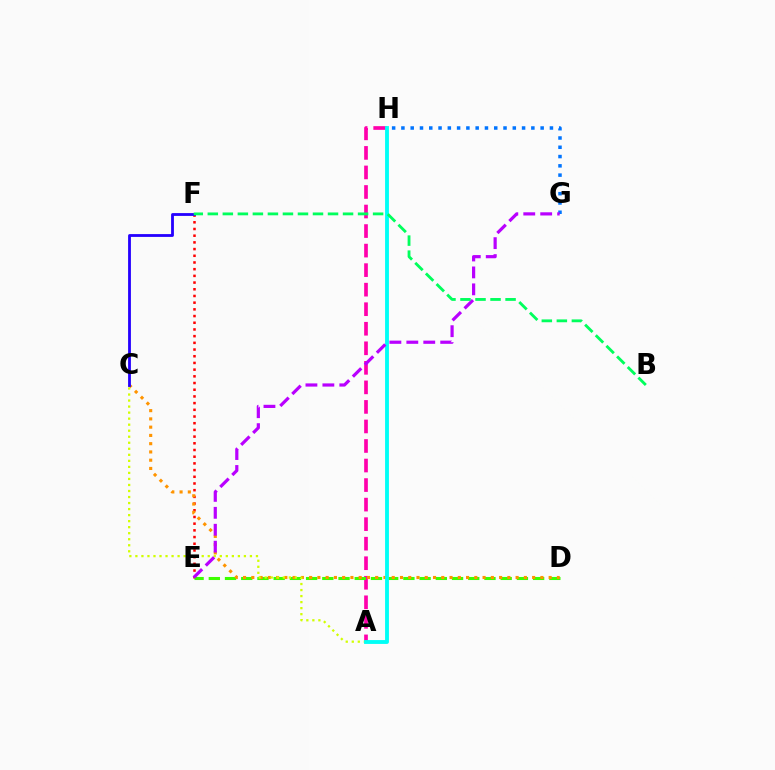{('G', 'H'): [{'color': '#0074ff', 'line_style': 'dotted', 'thickness': 2.52}], ('A', 'H'): [{'color': '#ff00ac', 'line_style': 'dashed', 'thickness': 2.65}, {'color': '#00fff6', 'line_style': 'solid', 'thickness': 2.77}], ('E', 'F'): [{'color': '#ff0000', 'line_style': 'dotted', 'thickness': 1.82}], ('D', 'E'): [{'color': '#3dff00', 'line_style': 'dashed', 'thickness': 2.2}], ('C', 'D'): [{'color': '#ff9400', 'line_style': 'dotted', 'thickness': 2.24}], ('A', 'C'): [{'color': '#d1ff00', 'line_style': 'dotted', 'thickness': 1.64}], ('C', 'F'): [{'color': '#2500ff', 'line_style': 'solid', 'thickness': 2.03}], ('E', 'G'): [{'color': '#b900ff', 'line_style': 'dashed', 'thickness': 2.3}], ('B', 'F'): [{'color': '#00ff5c', 'line_style': 'dashed', 'thickness': 2.04}]}